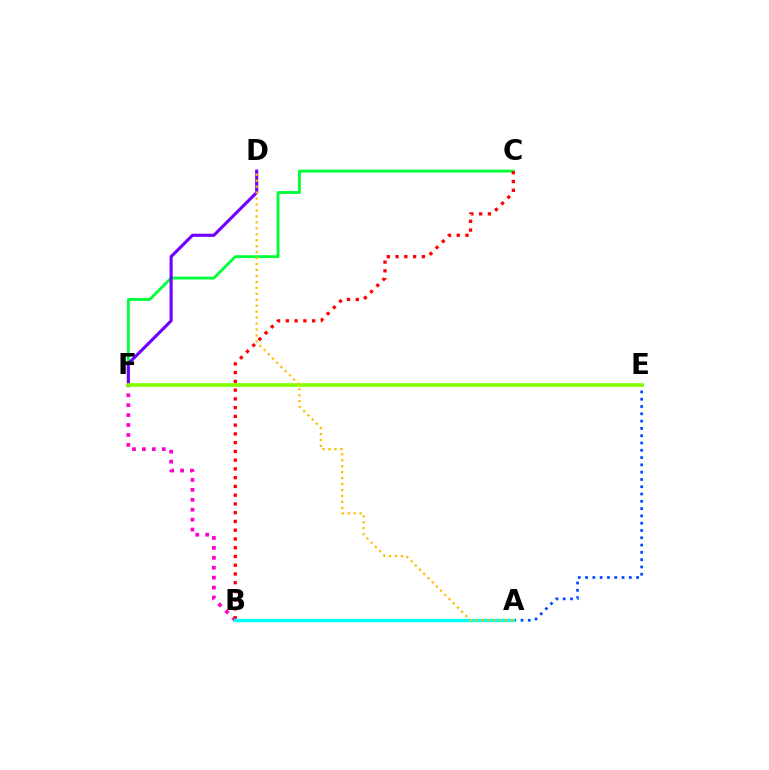{('C', 'F'): [{'color': '#00ff39', 'line_style': 'solid', 'thickness': 2.05}], ('B', 'F'): [{'color': '#ff00cf', 'line_style': 'dotted', 'thickness': 2.7}], ('A', 'E'): [{'color': '#004bff', 'line_style': 'dotted', 'thickness': 1.98}], ('B', 'C'): [{'color': '#ff0000', 'line_style': 'dotted', 'thickness': 2.38}], ('D', 'F'): [{'color': '#7200ff', 'line_style': 'solid', 'thickness': 2.24}], ('E', 'F'): [{'color': '#84ff00', 'line_style': 'solid', 'thickness': 2.64}], ('A', 'B'): [{'color': '#00fff6', 'line_style': 'solid', 'thickness': 2.46}], ('A', 'D'): [{'color': '#ffbd00', 'line_style': 'dotted', 'thickness': 1.62}]}